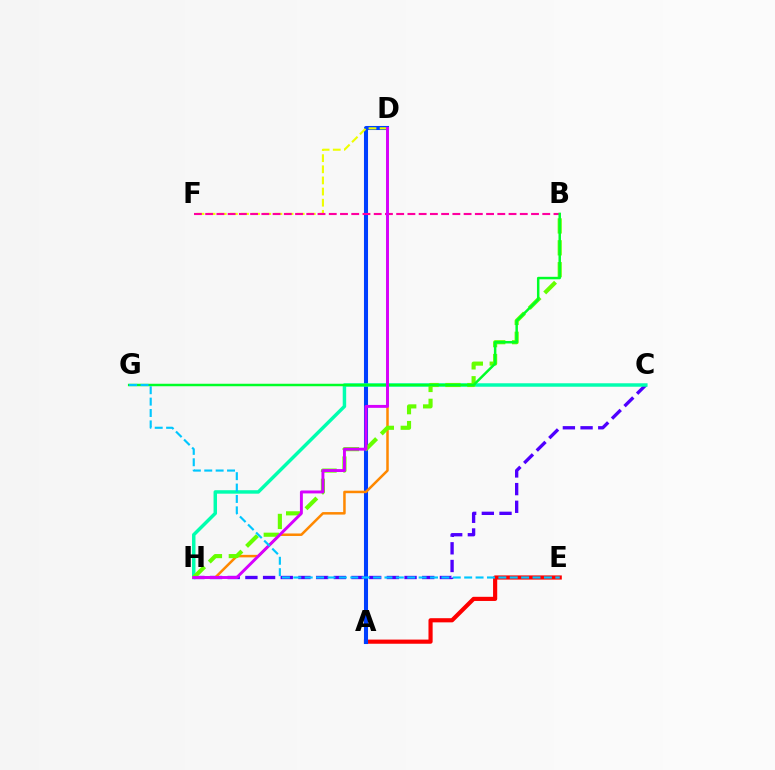{('C', 'H'): [{'color': '#4f00ff', 'line_style': 'dashed', 'thickness': 2.4}, {'color': '#00ffaf', 'line_style': 'solid', 'thickness': 2.49}], ('A', 'E'): [{'color': '#ff0000', 'line_style': 'solid', 'thickness': 2.99}], ('A', 'D'): [{'color': '#003fff', 'line_style': 'solid', 'thickness': 2.93}], ('D', 'F'): [{'color': '#eeff00', 'line_style': 'dashed', 'thickness': 1.51}], ('D', 'H'): [{'color': '#ff8800', 'line_style': 'solid', 'thickness': 1.81}, {'color': '#d600ff', 'line_style': 'solid', 'thickness': 2.1}], ('B', 'F'): [{'color': '#ff00a0', 'line_style': 'dashed', 'thickness': 1.53}], ('B', 'H'): [{'color': '#66ff00', 'line_style': 'dashed', 'thickness': 2.97}], ('B', 'G'): [{'color': '#00ff27', 'line_style': 'solid', 'thickness': 1.79}], ('E', 'G'): [{'color': '#00c7ff', 'line_style': 'dashed', 'thickness': 1.55}]}